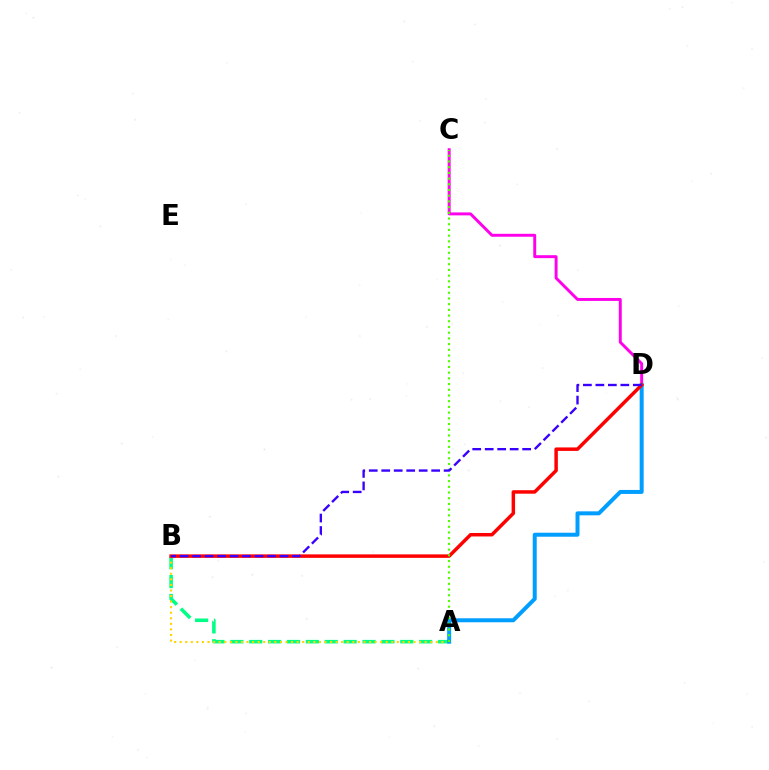{('C', 'D'): [{'color': '#ff00ed', 'line_style': 'solid', 'thickness': 2.12}], ('A', 'B'): [{'color': '#00ff86', 'line_style': 'dashed', 'thickness': 2.57}, {'color': '#ffd500', 'line_style': 'dotted', 'thickness': 1.51}], ('A', 'D'): [{'color': '#009eff', 'line_style': 'solid', 'thickness': 2.87}], ('B', 'D'): [{'color': '#ff0000', 'line_style': 'solid', 'thickness': 2.5}, {'color': '#3700ff', 'line_style': 'dashed', 'thickness': 1.7}], ('A', 'C'): [{'color': '#4fff00', 'line_style': 'dotted', 'thickness': 1.55}]}